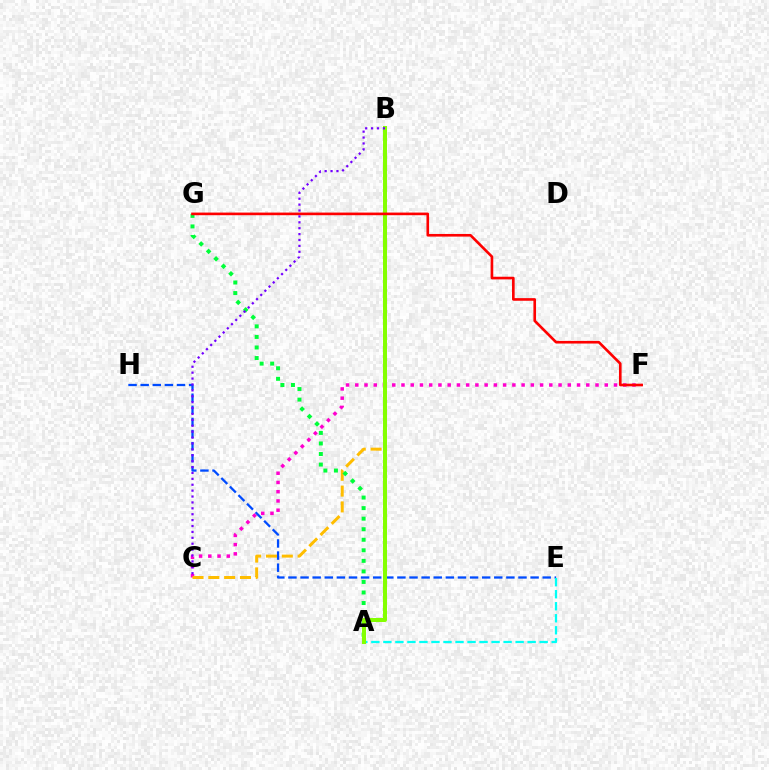{('C', 'F'): [{'color': '#ff00cf', 'line_style': 'dotted', 'thickness': 2.51}], ('E', 'H'): [{'color': '#004bff', 'line_style': 'dashed', 'thickness': 1.64}], ('B', 'C'): [{'color': '#ffbd00', 'line_style': 'dashed', 'thickness': 2.15}, {'color': '#7200ff', 'line_style': 'dotted', 'thickness': 1.6}], ('A', 'E'): [{'color': '#00fff6', 'line_style': 'dashed', 'thickness': 1.63}], ('A', 'G'): [{'color': '#00ff39', 'line_style': 'dotted', 'thickness': 2.87}], ('A', 'B'): [{'color': '#84ff00', 'line_style': 'solid', 'thickness': 2.89}], ('F', 'G'): [{'color': '#ff0000', 'line_style': 'solid', 'thickness': 1.9}]}